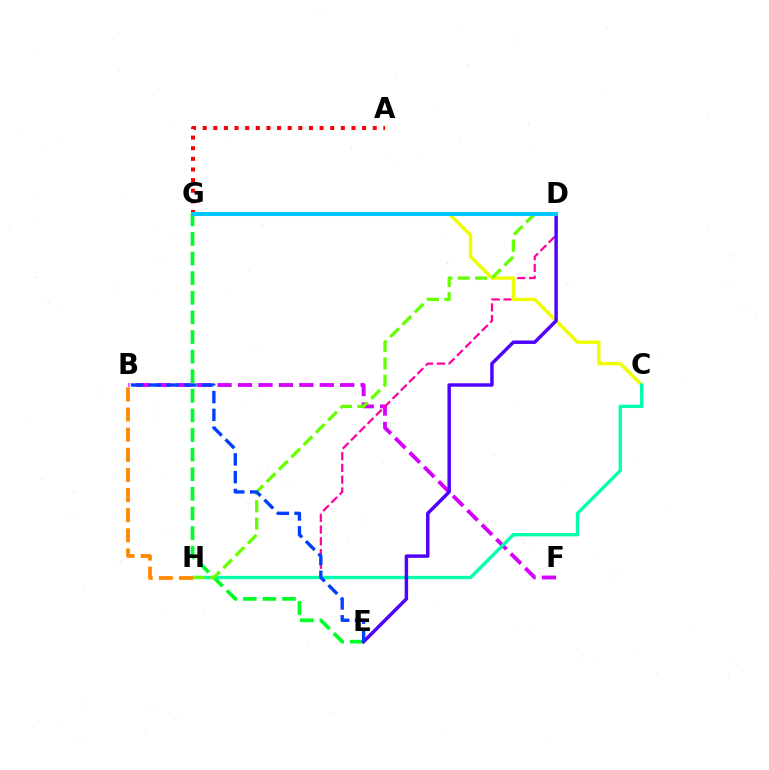{('B', 'F'): [{'color': '#d600ff', 'line_style': 'dashed', 'thickness': 2.78}], ('D', 'H'): [{'color': '#ff00a0', 'line_style': 'dashed', 'thickness': 1.6}, {'color': '#66ff00', 'line_style': 'dashed', 'thickness': 2.36}], ('C', 'G'): [{'color': '#eeff00', 'line_style': 'solid', 'thickness': 2.47}], ('E', 'G'): [{'color': '#00ff27', 'line_style': 'dashed', 'thickness': 2.66}], ('C', 'H'): [{'color': '#00ffaf', 'line_style': 'solid', 'thickness': 2.39}], ('A', 'G'): [{'color': '#ff0000', 'line_style': 'dotted', 'thickness': 2.89}], ('D', 'E'): [{'color': '#4f00ff', 'line_style': 'solid', 'thickness': 2.49}], ('D', 'G'): [{'color': '#00c7ff', 'line_style': 'solid', 'thickness': 2.91}], ('B', 'E'): [{'color': '#003fff', 'line_style': 'dashed', 'thickness': 2.42}], ('B', 'H'): [{'color': '#ff8800', 'line_style': 'dashed', 'thickness': 2.73}]}